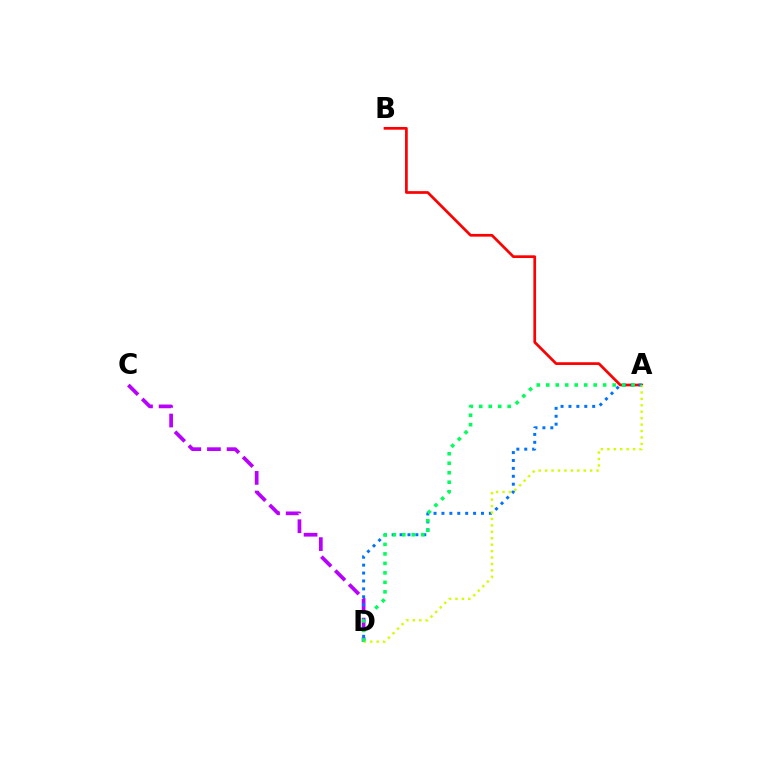{('A', 'B'): [{'color': '#ff0000', 'line_style': 'solid', 'thickness': 1.96}], ('C', 'D'): [{'color': '#b900ff', 'line_style': 'dashed', 'thickness': 2.67}], ('A', 'D'): [{'color': '#0074ff', 'line_style': 'dotted', 'thickness': 2.15}, {'color': '#d1ff00', 'line_style': 'dotted', 'thickness': 1.75}, {'color': '#00ff5c', 'line_style': 'dotted', 'thickness': 2.58}]}